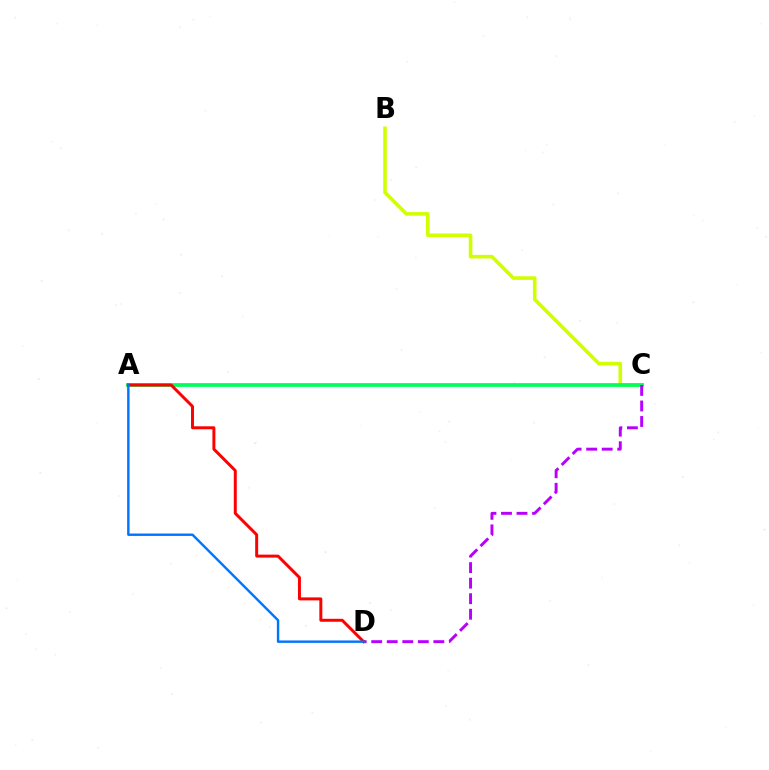{('B', 'C'): [{'color': '#d1ff00', 'line_style': 'solid', 'thickness': 2.6}], ('A', 'C'): [{'color': '#00ff5c', 'line_style': 'solid', 'thickness': 2.7}], ('C', 'D'): [{'color': '#b900ff', 'line_style': 'dashed', 'thickness': 2.11}], ('A', 'D'): [{'color': '#ff0000', 'line_style': 'solid', 'thickness': 2.14}, {'color': '#0074ff', 'line_style': 'solid', 'thickness': 1.73}]}